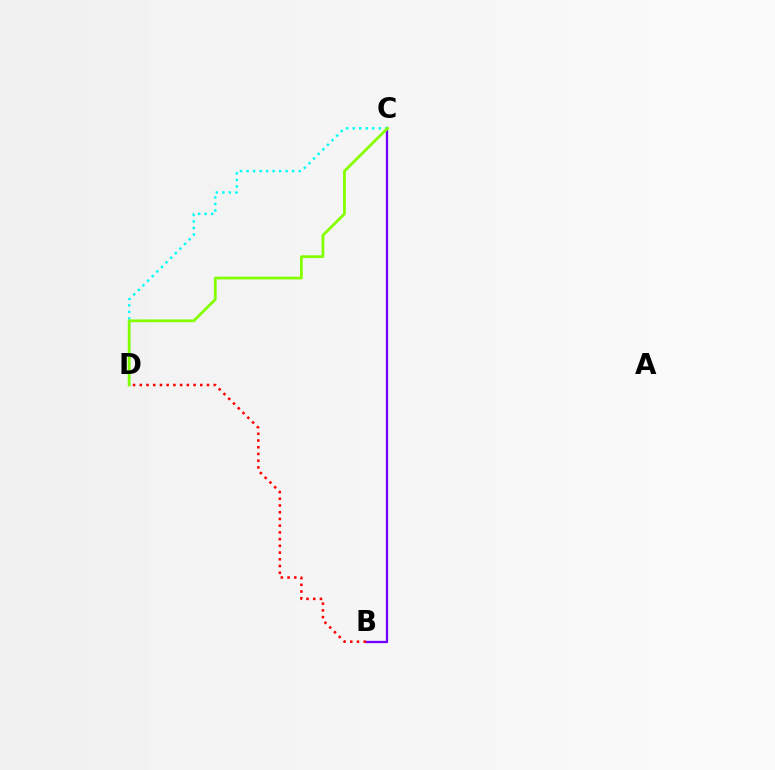{('B', 'C'): [{'color': '#7200ff', 'line_style': 'solid', 'thickness': 1.65}], ('B', 'D'): [{'color': '#ff0000', 'line_style': 'dotted', 'thickness': 1.83}], ('C', 'D'): [{'color': '#00fff6', 'line_style': 'dotted', 'thickness': 1.77}, {'color': '#84ff00', 'line_style': 'solid', 'thickness': 2.01}]}